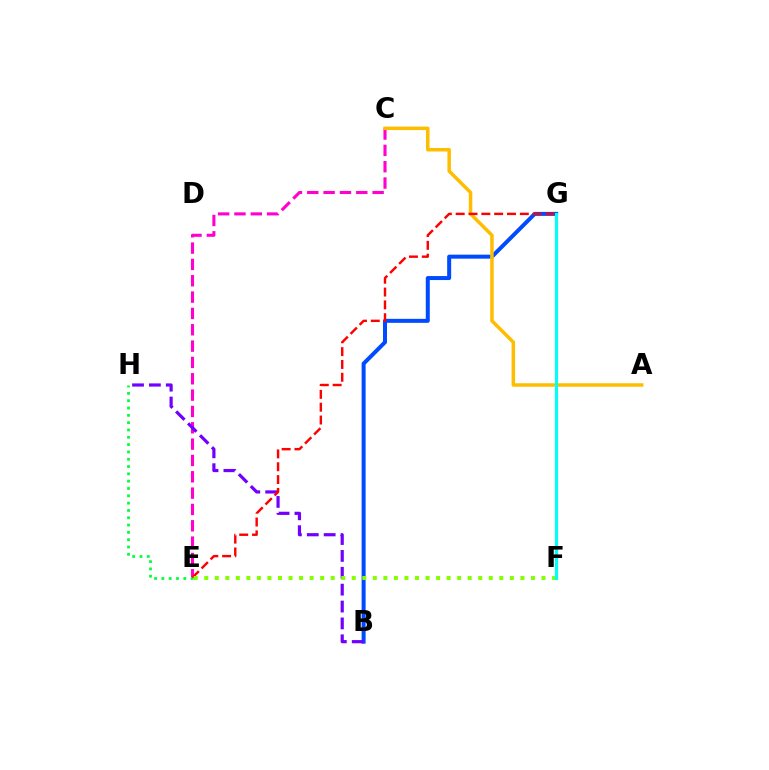{('B', 'G'): [{'color': '#004bff', 'line_style': 'solid', 'thickness': 2.88}], ('C', 'E'): [{'color': '#ff00cf', 'line_style': 'dashed', 'thickness': 2.22}], ('B', 'H'): [{'color': '#7200ff', 'line_style': 'dashed', 'thickness': 2.29}], ('A', 'C'): [{'color': '#ffbd00', 'line_style': 'solid', 'thickness': 2.52}], ('E', 'H'): [{'color': '#00ff39', 'line_style': 'dotted', 'thickness': 1.99}], ('E', 'G'): [{'color': '#ff0000', 'line_style': 'dashed', 'thickness': 1.74}], ('E', 'F'): [{'color': '#84ff00', 'line_style': 'dotted', 'thickness': 2.86}], ('F', 'G'): [{'color': '#00fff6', 'line_style': 'solid', 'thickness': 2.26}]}